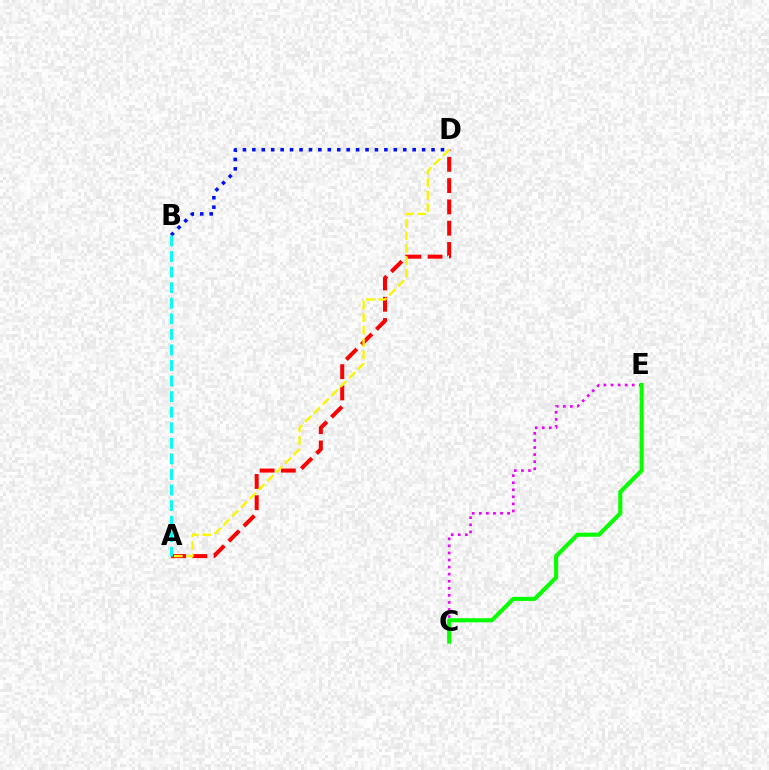{('A', 'D'): [{'color': '#ff0000', 'line_style': 'dashed', 'thickness': 2.89}, {'color': '#fcf500', 'line_style': 'dashed', 'thickness': 1.69}], ('B', 'D'): [{'color': '#0010ff', 'line_style': 'dotted', 'thickness': 2.56}], ('C', 'E'): [{'color': '#ee00ff', 'line_style': 'dotted', 'thickness': 1.92}, {'color': '#08ff00', 'line_style': 'solid', 'thickness': 2.95}], ('A', 'B'): [{'color': '#00fff6', 'line_style': 'dashed', 'thickness': 2.11}]}